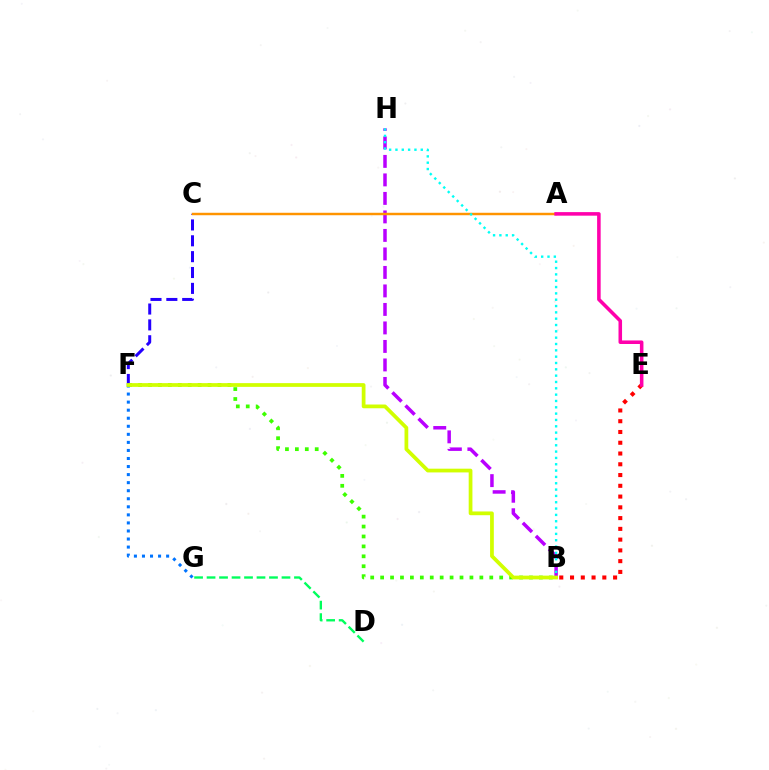{('B', 'H'): [{'color': '#b900ff', 'line_style': 'dashed', 'thickness': 2.51}, {'color': '#00fff6', 'line_style': 'dotted', 'thickness': 1.72}], ('F', 'G'): [{'color': '#0074ff', 'line_style': 'dotted', 'thickness': 2.19}], ('C', 'F'): [{'color': '#2500ff', 'line_style': 'dashed', 'thickness': 2.15}], ('D', 'G'): [{'color': '#00ff5c', 'line_style': 'dashed', 'thickness': 1.7}], ('A', 'C'): [{'color': '#ff9400', 'line_style': 'solid', 'thickness': 1.76}], ('B', 'F'): [{'color': '#3dff00', 'line_style': 'dotted', 'thickness': 2.7}, {'color': '#d1ff00', 'line_style': 'solid', 'thickness': 2.7}], ('B', 'E'): [{'color': '#ff0000', 'line_style': 'dotted', 'thickness': 2.92}], ('A', 'E'): [{'color': '#ff00ac', 'line_style': 'solid', 'thickness': 2.56}]}